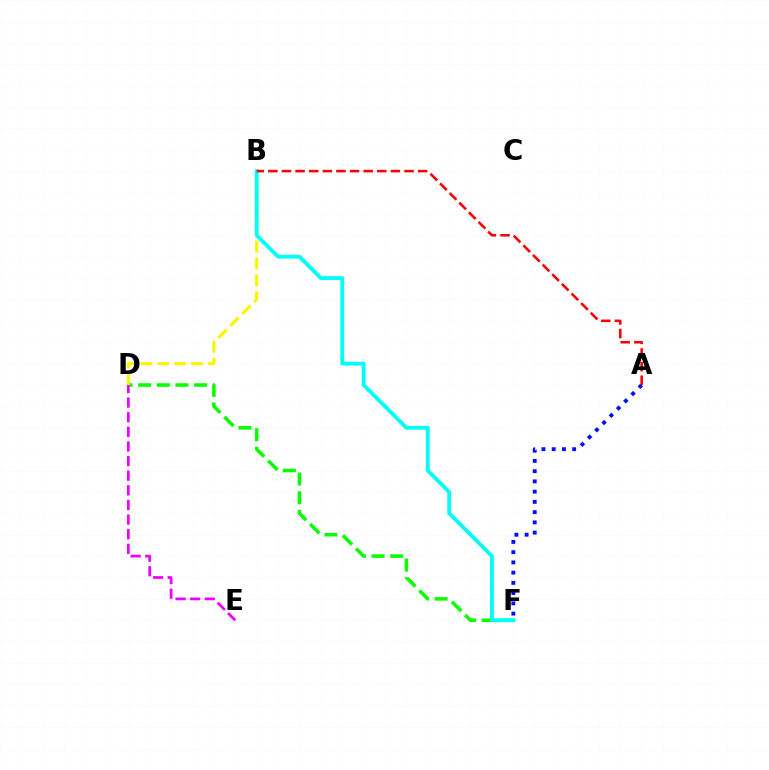{('D', 'F'): [{'color': '#08ff00', 'line_style': 'dashed', 'thickness': 2.53}], ('B', 'D'): [{'color': '#fcf500', 'line_style': 'dashed', 'thickness': 2.29}], ('A', 'F'): [{'color': '#0010ff', 'line_style': 'dotted', 'thickness': 2.78}], ('D', 'E'): [{'color': '#ee00ff', 'line_style': 'dashed', 'thickness': 1.99}], ('B', 'F'): [{'color': '#00fff6', 'line_style': 'solid', 'thickness': 2.76}], ('A', 'B'): [{'color': '#ff0000', 'line_style': 'dashed', 'thickness': 1.85}]}